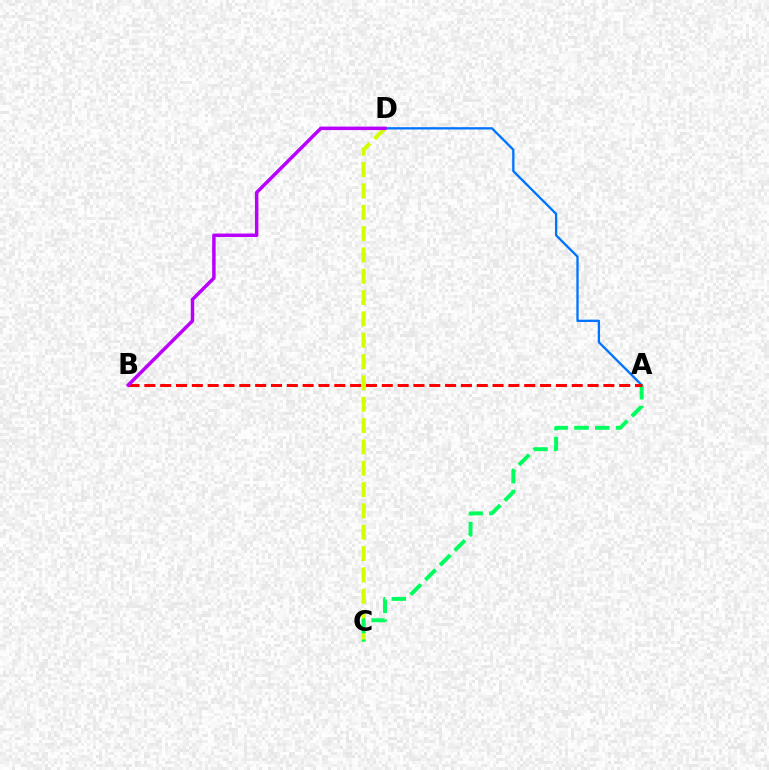{('C', 'D'): [{'color': '#d1ff00', 'line_style': 'dashed', 'thickness': 2.9}], ('A', 'D'): [{'color': '#0074ff', 'line_style': 'solid', 'thickness': 1.66}], ('A', 'C'): [{'color': '#00ff5c', 'line_style': 'dashed', 'thickness': 2.82}], ('A', 'B'): [{'color': '#ff0000', 'line_style': 'dashed', 'thickness': 2.15}], ('B', 'D'): [{'color': '#b900ff', 'line_style': 'solid', 'thickness': 2.51}]}